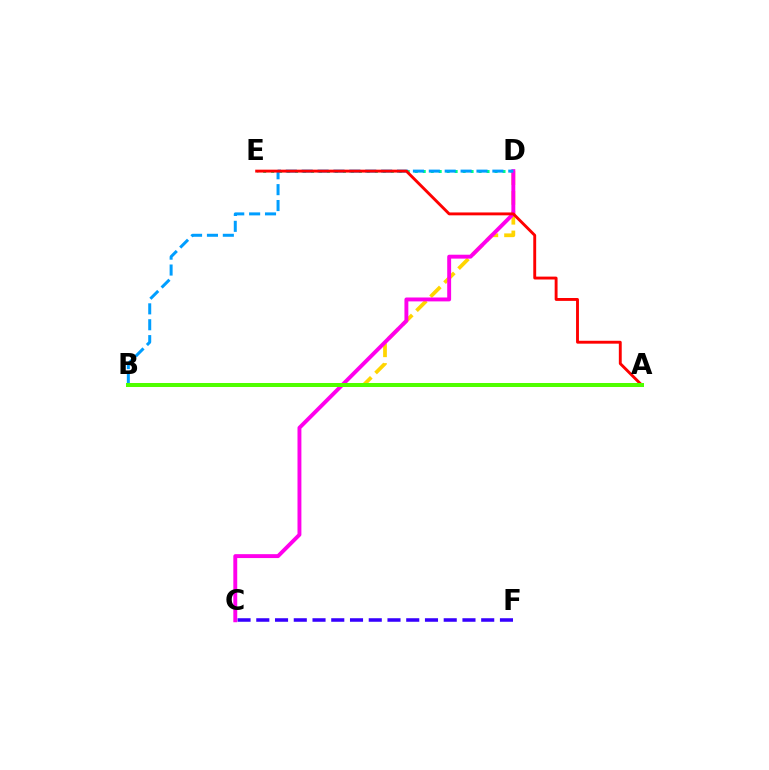{('B', 'D'): [{'color': '#ffd500', 'line_style': 'dashed', 'thickness': 2.69}, {'color': '#009eff', 'line_style': 'dashed', 'thickness': 2.16}], ('D', 'E'): [{'color': '#00ff86', 'line_style': 'dotted', 'thickness': 2.17}], ('C', 'F'): [{'color': '#3700ff', 'line_style': 'dashed', 'thickness': 2.55}], ('C', 'D'): [{'color': '#ff00ed', 'line_style': 'solid', 'thickness': 2.81}], ('A', 'E'): [{'color': '#ff0000', 'line_style': 'solid', 'thickness': 2.08}], ('A', 'B'): [{'color': '#4fff00', 'line_style': 'solid', 'thickness': 2.89}]}